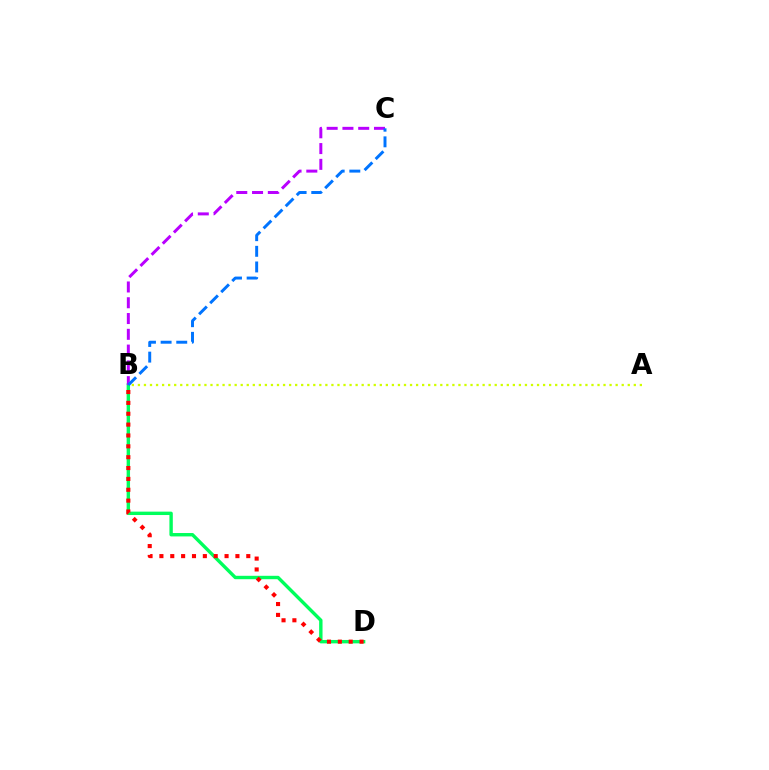{('B', 'D'): [{'color': '#00ff5c', 'line_style': 'solid', 'thickness': 2.44}, {'color': '#ff0000', 'line_style': 'dotted', 'thickness': 2.95}], ('A', 'B'): [{'color': '#d1ff00', 'line_style': 'dotted', 'thickness': 1.64}], ('B', 'C'): [{'color': '#b900ff', 'line_style': 'dashed', 'thickness': 2.14}, {'color': '#0074ff', 'line_style': 'dashed', 'thickness': 2.12}]}